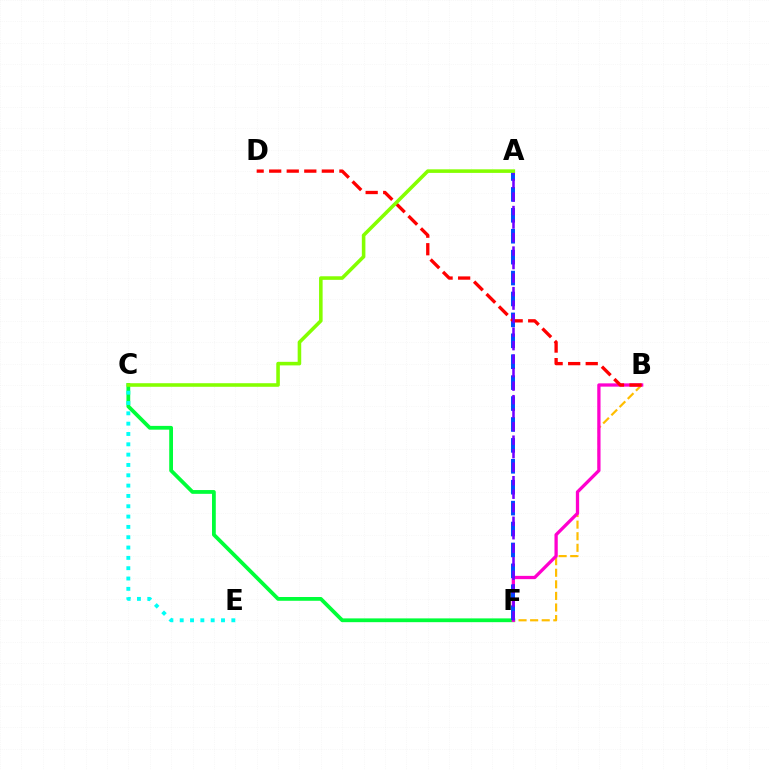{('C', 'F'): [{'color': '#00ff39', 'line_style': 'solid', 'thickness': 2.72}], ('B', 'F'): [{'color': '#ffbd00', 'line_style': 'dashed', 'thickness': 1.57}, {'color': '#ff00cf', 'line_style': 'solid', 'thickness': 2.36}], ('C', 'E'): [{'color': '#00fff6', 'line_style': 'dotted', 'thickness': 2.81}], ('A', 'F'): [{'color': '#004bff', 'line_style': 'dashed', 'thickness': 2.84}, {'color': '#7200ff', 'line_style': 'dashed', 'thickness': 1.83}], ('B', 'D'): [{'color': '#ff0000', 'line_style': 'dashed', 'thickness': 2.38}], ('A', 'C'): [{'color': '#84ff00', 'line_style': 'solid', 'thickness': 2.57}]}